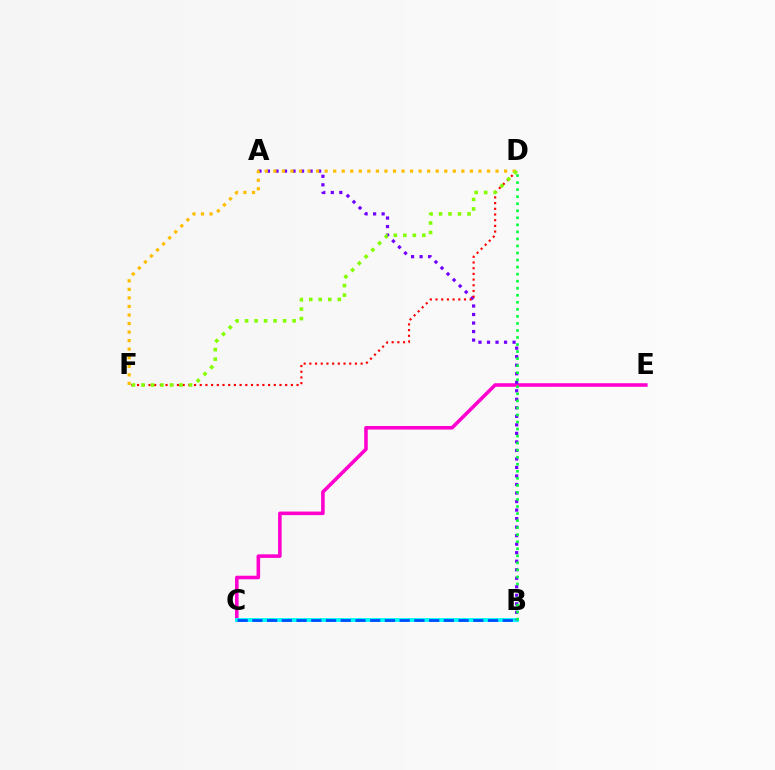{('C', 'E'): [{'color': '#ff00cf', 'line_style': 'solid', 'thickness': 2.57}], ('B', 'C'): [{'color': '#00fff6', 'line_style': 'solid', 'thickness': 2.79}, {'color': '#004bff', 'line_style': 'dashed', 'thickness': 2.0}], ('A', 'B'): [{'color': '#7200ff', 'line_style': 'dotted', 'thickness': 2.32}], ('B', 'D'): [{'color': '#00ff39', 'line_style': 'dotted', 'thickness': 1.91}], ('D', 'F'): [{'color': '#ff0000', 'line_style': 'dotted', 'thickness': 1.55}, {'color': '#ffbd00', 'line_style': 'dotted', 'thickness': 2.32}, {'color': '#84ff00', 'line_style': 'dotted', 'thickness': 2.58}]}